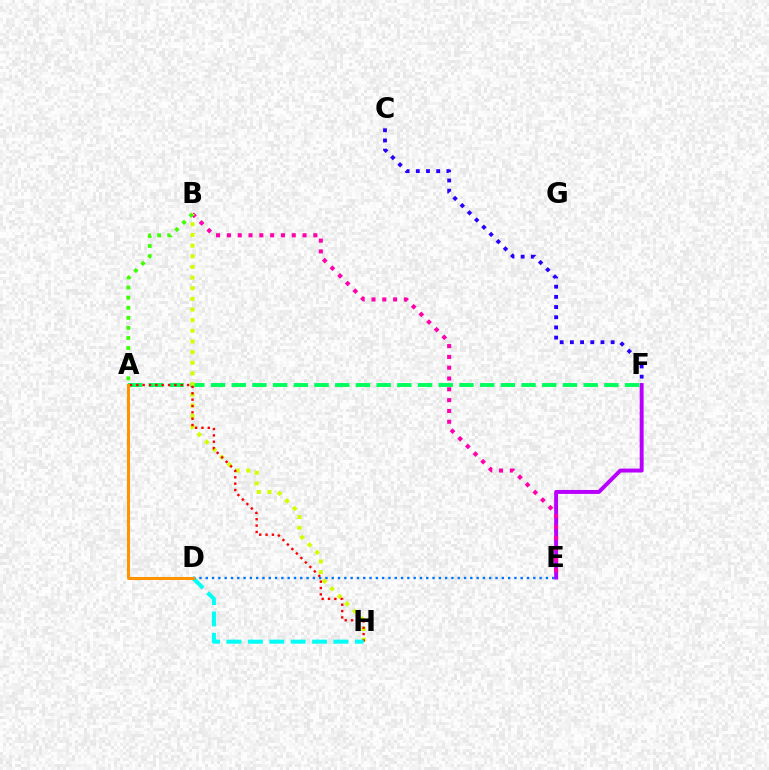{('E', 'F'): [{'color': '#b900ff', 'line_style': 'solid', 'thickness': 2.83}], ('C', 'F'): [{'color': '#2500ff', 'line_style': 'dotted', 'thickness': 2.77}], ('B', 'E'): [{'color': '#ff00ac', 'line_style': 'dotted', 'thickness': 2.94}], ('A', 'F'): [{'color': '#00ff5c', 'line_style': 'dashed', 'thickness': 2.81}], ('B', 'H'): [{'color': '#d1ff00', 'line_style': 'dotted', 'thickness': 2.89}], ('A', 'H'): [{'color': '#ff0000', 'line_style': 'dotted', 'thickness': 1.72}], ('D', 'H'): [{'color': '#00fff6', 'line_style': 'dashed', 'thickness': 2.91}], ('A', 'B'): [{'color': '#3dff00', 'line_style': 'dotted', 'thickness': 2.74}], ('D', 'E'): [{'color': '#0074ff', 'line_style': 'dotted', 'thickness': 1.71}], ('A', 'D'): [{'color': '#ff9400', 'line_style': 'solid', 'thickness': 2.17}]}